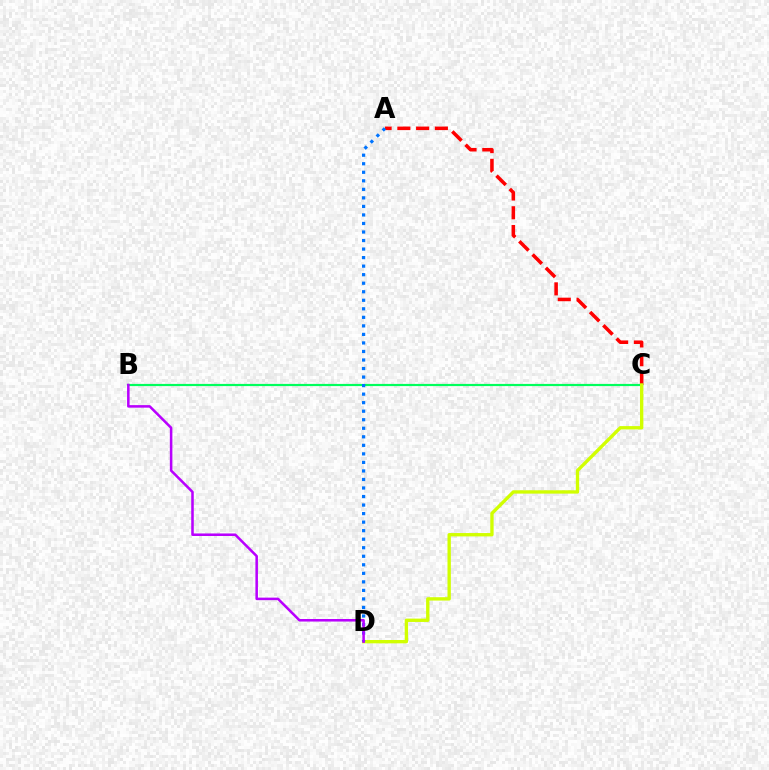{('A', 'C'): [{'color': '#ff0000', 'line_style': 'dashed', 'thickness': 2.55}], ('B', 'C'): [{'color': '#00ff5c', 'line_style': 'solid', 'thickness': 1.57}], ('C', 'D'): [{'color': '#d1ff00', 'line_style': 'solid', 'thickness': 2.41}], ('A', 'D'): [{'color': '#0074ff', 'line_style': 'dotted', 'thickness': 2.32}], ('B', 'D'): [{'color': '#b900ff', 'line_style': 'solid', 'thickness': 1.83}]}